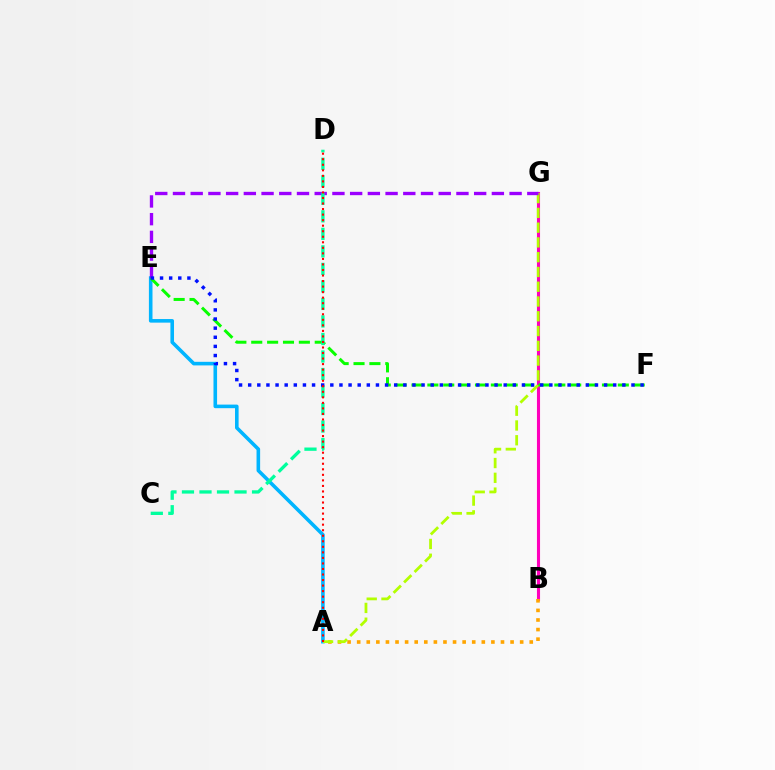{('B', 'G'): [{'color': '#ff00bd', 'line_style': 'solid', 'thickness': 2.23}], ('A', 'E'): [{'color': '#00b5ff', 'line_style': 'solid', 'thickness': 2.59}], ('A', 'B'): [{'color': '#ffa500', 'line_style': 'dotted', 'thickness': 2.6}], ('A', 'G'): [{'color': '#b3ff00', 'line_style': 'dashed', 'thickness': 2.01}], ('E', 'G'): [{'color': '#9b00ff', 'line_style': 'dashed', 'thickness': 2.41}], ('E', 'F'): [{'color': '#08ff00', 'line_style': 'dashed', 'thickness': 2.16}, {'color': '#0010ff', 'line_style': 'dotted', 'thickness': 2.48}], ('C', 'D'): [{'color': '#00ff9d', 'line_style': 'dashed', 'thickness': 2.38}], ('A', 'D'): [{'color': '#ff0000', 'line_style': 'dotted', 'thickness': 1.5}]}